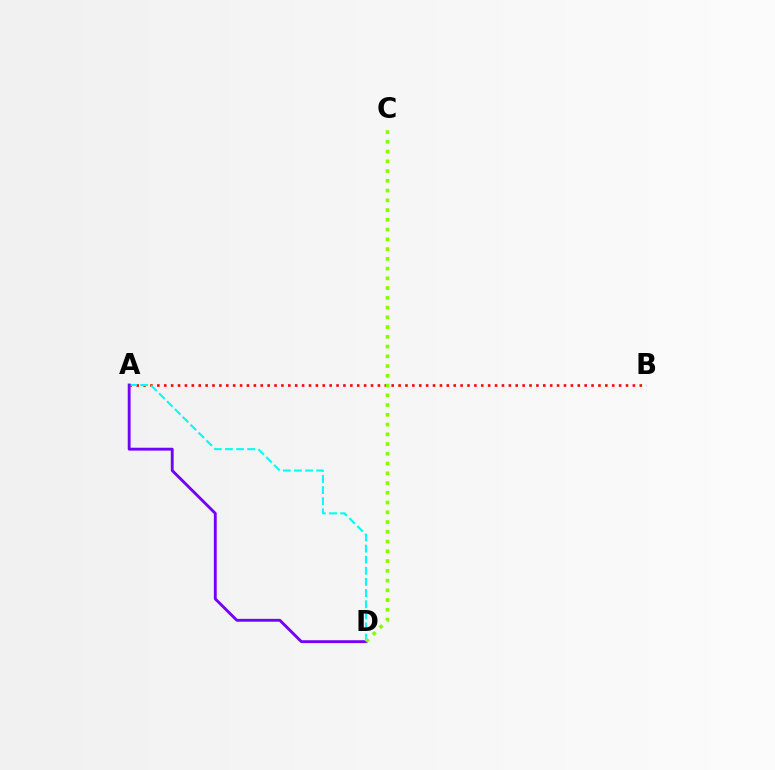{('A', 'B'): [{'color': '#ff0000', 'line_style': 'dotted', 'thickness': 1.87}], ('A', 'D'): [{'color': '#00fff6', 'line_style': 'dashed', 'thickness': 1.51}, {'color': '#7200ff', 'line_style': 'solid', 'thickness': 2.06}], ('C', 'D'): [{'color': '#84ff00', 'line_style': 'dotted', 'thickness': 2.65}]}